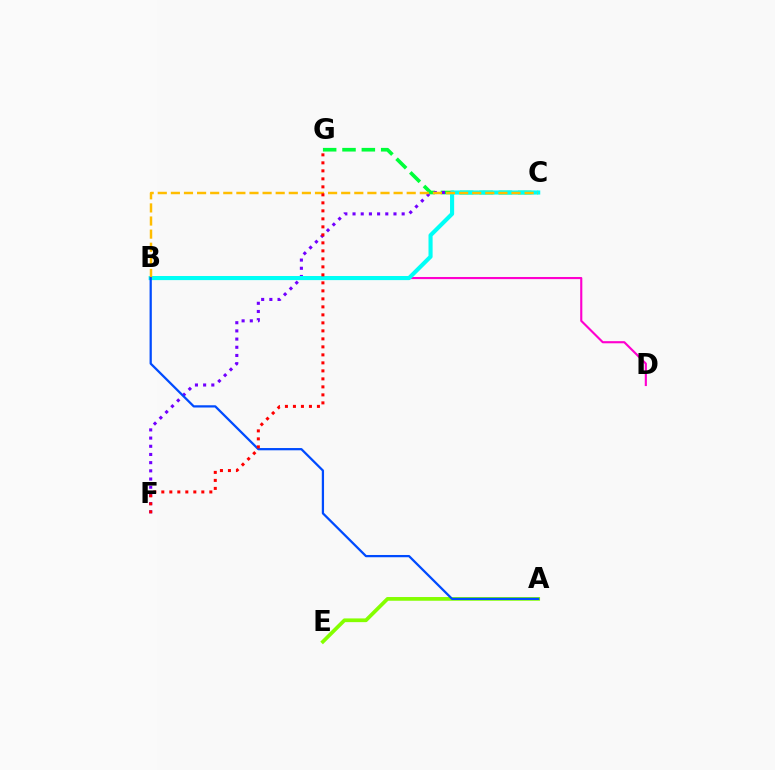{('C', 'G'): [{'color': '#00ff39', 'line_style': 'dashed', 'thickness': 2.63}], ('B', 'D'): [{'color': '#ff00cf', 'line_style': 'solid', 'thickness': 1.54}], ('C', 'F'): [{'color': '#7200ff', 'line_style': 'dotted', 'thickness': 2.22}], ('A', 'E'): [{'color': '#84ff00', 'line_style': 'solid', 'thickness': 2.67}], ('B', 'C'): [{'color': '#00fff6', 'line_style': 'solid', 'thickness': 2.96}, {'color': '#ffbd00', 'line_style': 'dashed', 'thickness': 1.78}], ('A', 'B'): [{'color': '#004bff', 'line_style': 'solid', 'thickness': 1.62}], ('F', 'G'): [{'color': '#ff0000', 'line_style': 'dotted', 'thickness': 2.17}]}